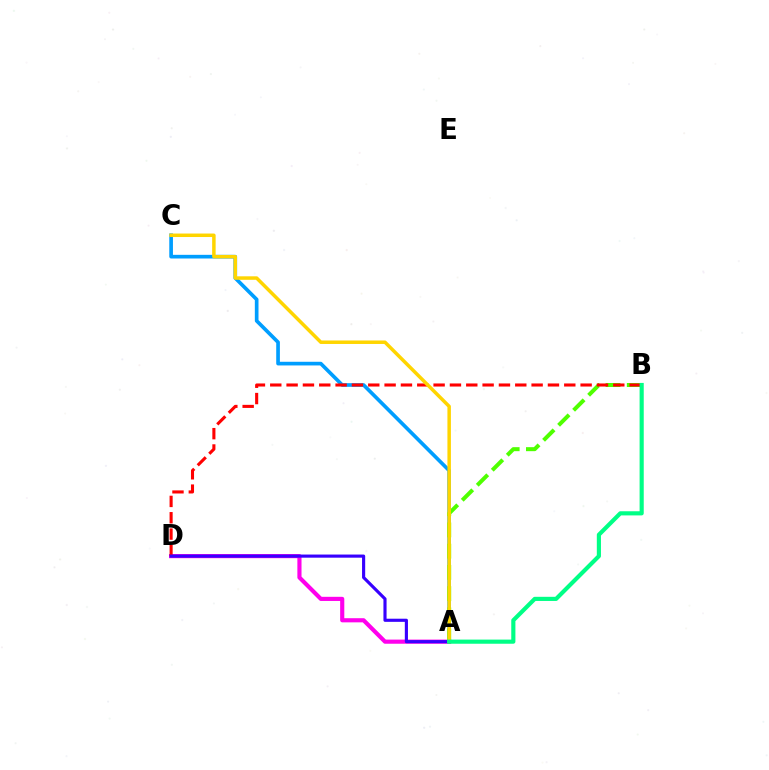{('A', 'C'): [{'color': '#009eff', 'line_style': 'solid', 'thickness': 2.64}, {'color': '#ffd500', 'line_style': 'solid', 'thickness': 2.51}], ('A', 'D'): [{'color': '#ff00ed', 'line_style': 'solid', 'thickness': 2.98}, {'color': '#3700ff', 'line_style': 'solid', 'thickness': 2.26}], ('A', 'B'): [{'color': '#4fff00', 'line_style': 'dashed', 'thickness': 2.88}, {'color': '#00ff86', 'line_style': 'solid', 'thickness': 2.98}], ('B', 'D'): [{'color': '#ff0000', 'line_style': 'dashed', 'thickness': 2.22}]}